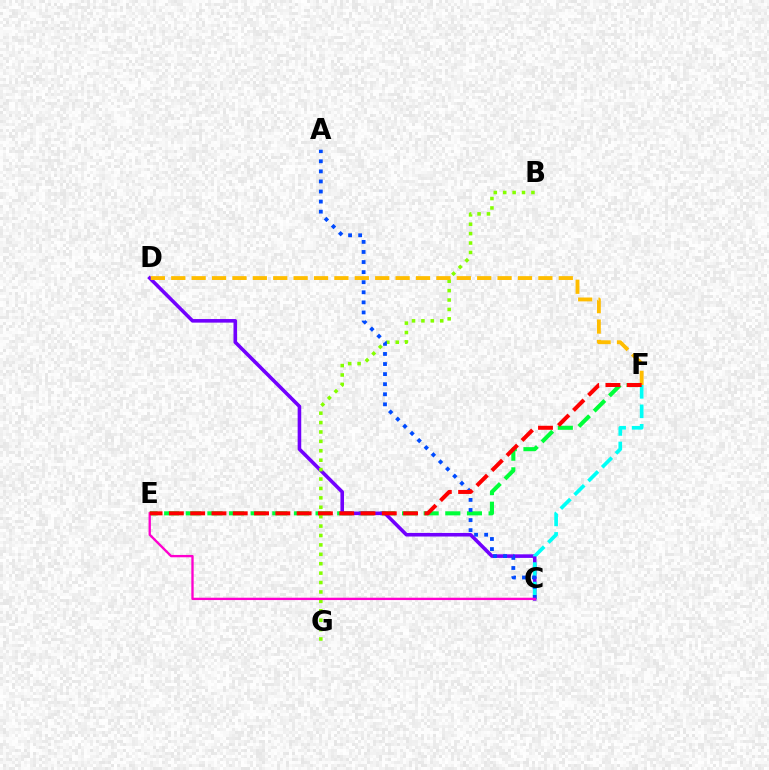{('E', 'F'): [{'color': '#00ff39', 'line_style': 'dashed', 'thickness': 2.94}, {'color': '#ff0000', 'line_style': 'dashed', 'thickness': 2.89}], ('C', 'D'): [{'color': '#7200ff', 'line_style': 'solid', 'thickness': 2.58}], ('C', 'F'): [{'color': '#00fff6', 'line_style': 'dashed', 'thickness': 2.65}], ('B', 'G'): [{'color': '#84ff00', 'line_style': 'dotted', 'thickness': 2.56}], ('D', 'F'): [{'color': '#ffbd00', 'line_style': 'dashed', 'thickness': 2.77}], ('A', 'C'): [{'color': '#004bff', 'line_style': 'dotted', 'thickness': 2.74}], ('C', 'E'): [{'color': '#ff00cf', 'line_style': 'solid', 'thickness': 1.68}]}